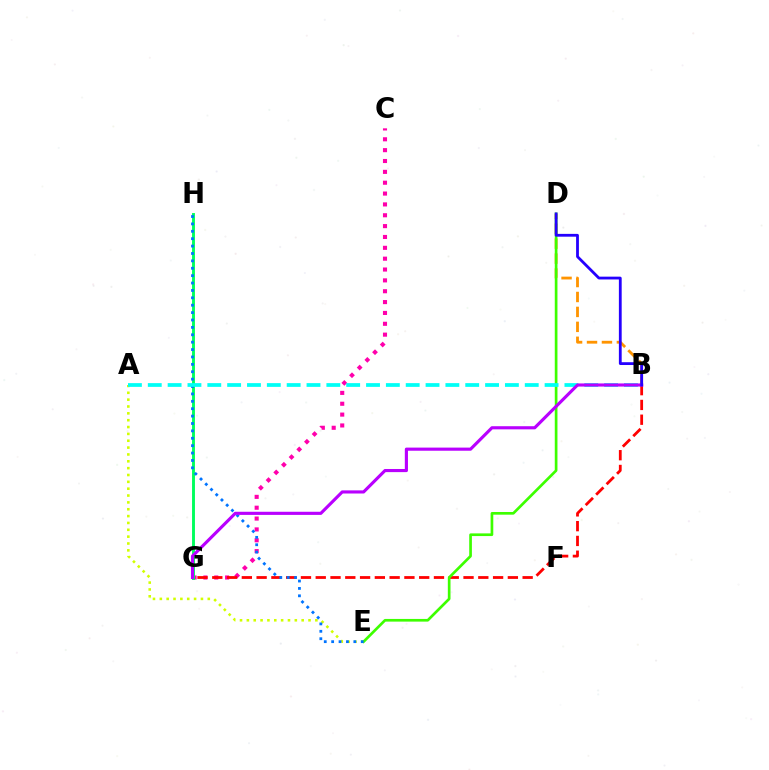{('C', 'G'): [{'color': '#ff00ac', 'line_style': 'dotted', 'thickness': 2.95}], ('G', 'H'): [{'color': '#00ff5c', 'line_style': 'solid', 'thickness': 2.09}], ('B', 'G'): [{'color': '#ff0000', 'line_style': 'dashed', 'thickness': 2.01}, {'color': '#b900ff', 'line_style': 'solid', 'thickness': 2.26}], ('B', 'D'): [{'color': '#ff9400', 'line_style': 'dashed', 'thickness': 2.03}, {'color': '#2500ff', 'line_style': 'solid', 'thickness': 2.02}], ('A', 'E'): [{'color': '#d1ff00', 'line_style': 'dotted', 'thickness': 1.86}], ('D', 'E'): [{'color': '#3dff00', 'line_style': 'solid', 'thickness': 1.93}], ('E', 'H'): [{'color': '#0074ff', 'line_style': 'dotted', 'thickness': 2.01}], ('A', 'B'): [{'color': '#00fff6', 'line_style': 'dashed', 'thickness': 2.7}]}